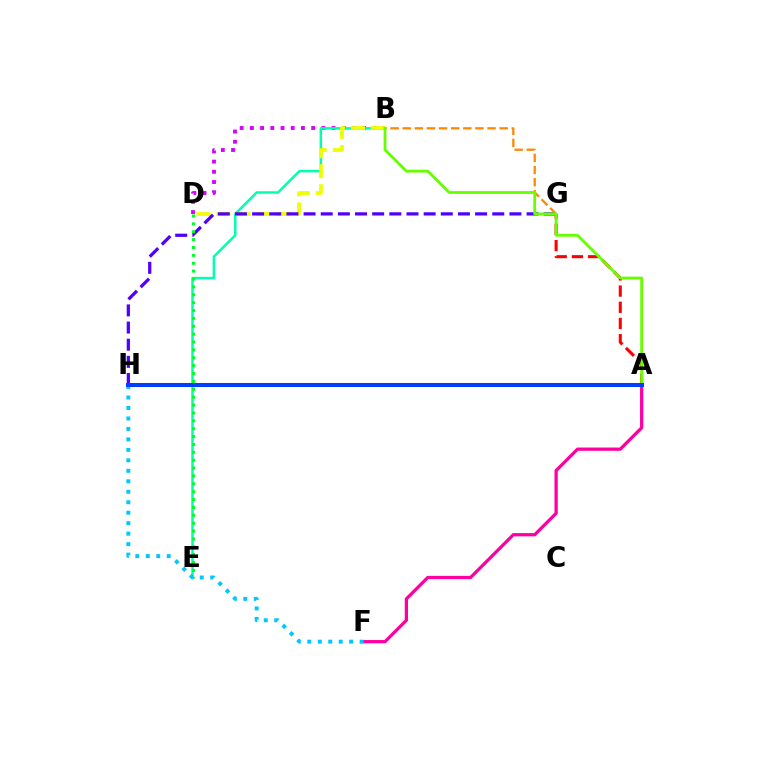{('B', 'D'): [{'color': '#d600ff', 'line_style': 'dotted', 'thickness': 2.77}, {'color': '#eeff00', 'line_style': 'dashed', 'thickness': 2.72}], ('A', 'F'): [{'color': '#ff00a0', 'line_style': 'solid', 'thickness': 2.35}], ('B', 'E'): [{'color': '#00ffaf', 'line_style': 'solid', 'thickness': 1.8}], ('G', 'H'): [{'color': '#4f00ff', 'line_style': 'dashed', 'thickness': 2.33}], ('D', 'E'): [{'color': '#00ff27', 'line_style': 'dotted', 'thickness': 2.14}], ('A', 'G'): [{'color': '#ff0000', 'line_style': 'dashed', 'thickness': 2.2}], ('F', 'H'): [{'color': '#00c7ff', 'line_style': 'dotted', 'thickness': 2.85}], ('B', 'G'): [{'color': '#ff8800', 'line_style': 'dashed', 'thickness': 1.65}], ('A', 'B'): [{'color': '#66ff00', 'line_style': 'solid', 'thickness': 2.02}], ('A', 'H'): [{'color': '#003fff', 'line_style': 'solid', 'thickness': 2.9}]}